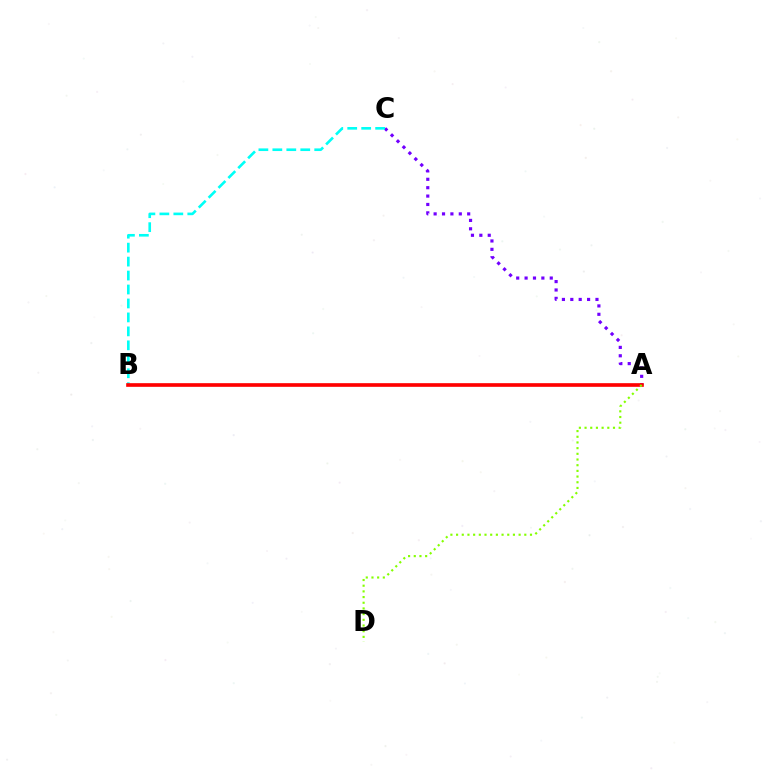{('A', 'C'): [{'color': '#7200ff', 'line_style': 'dotted', 'thickness': 2.28}], ('B', 'C'): [{'color': '#00fff6', 'line_style': 'dashed', 'thickness': 1.9}], ('A', 'B'): [{'color': '#ff0000', 'line_style': 'solid', 'thickness': 2.64}], ('A', 'D'): [{'color': '#84ff00', 'line_style': 'dotted', 'thickness': 1.54}]}